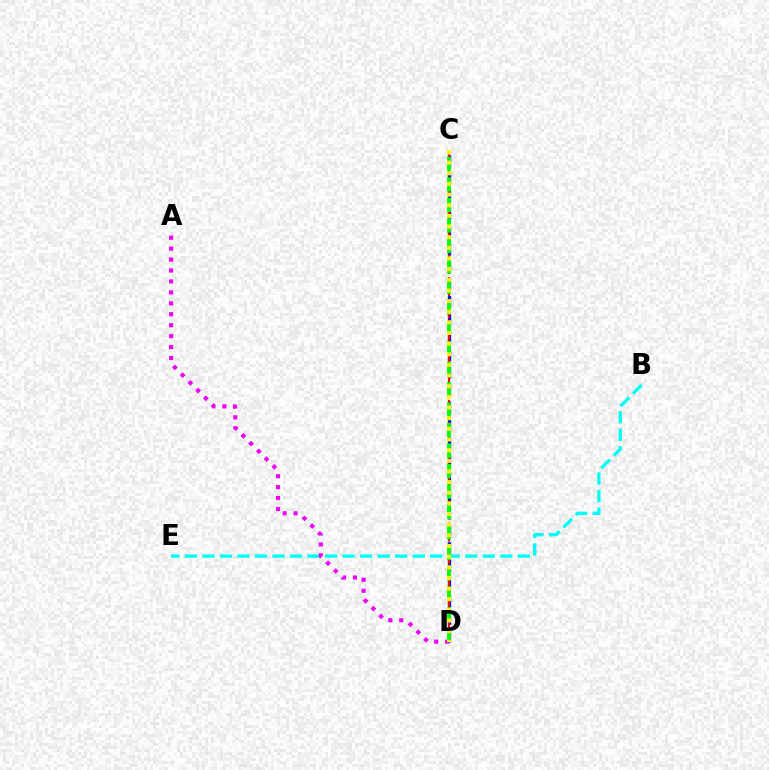{('B', 'E'): [{'color': '#00fff6', 'line_style': 'dashed', 'thickness': 2.38}], ('C', 'D'): [{'color': '#0010ff', 'line_style': 'dashed', 'thickness': 2.39}, {'color': '#ff0000', 'line_style': 'dashed', 'thickness': 1.52}, {'color': '#08ff00', 'line_style': 'dashed', 'thickness': 2.78}, {'color': '#fcf500', 'line_style': 'dotted', 'thickness': 2.89}], ('A', 'D'): [{'color': '#ee00ff', 'line_style': 'dotted', 'thickness': 2.97}]}